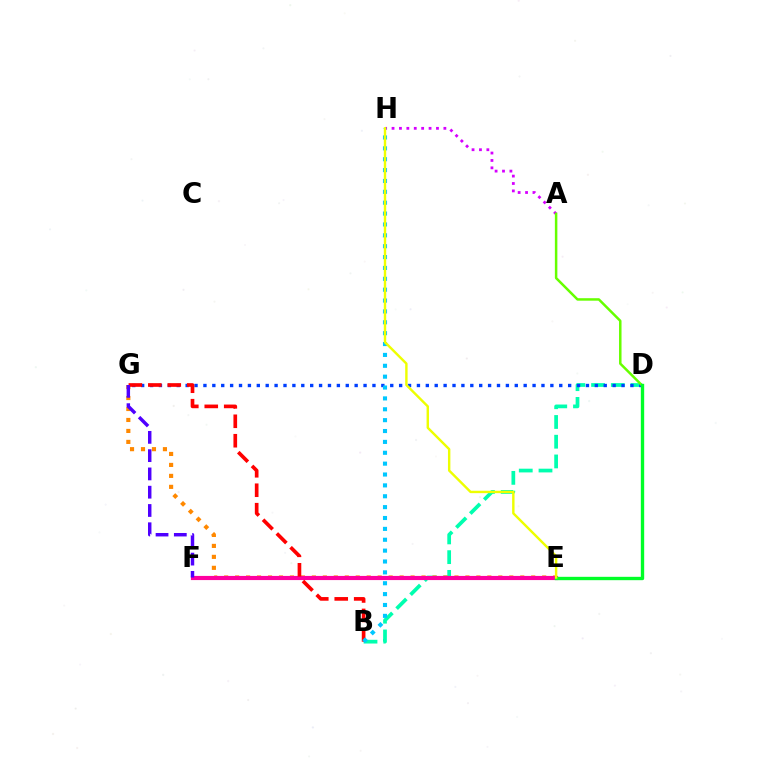{('B', 'D'): [{'color': '#00ffaf', 'line_style': 'dashed', 'thickness': 2.68}], ('E', 'G'): [{'color': '#ff8800', 'line_style': 'dotted', 'thickness': 2.98}], ('D', 'G'): [{'color': '#003fff', 'line_style': 'dotted', 'thickness': 2.42}], ('A', 'H'): [{'color': '#d600ff', 'line_style': 'dotted', 'thickness': 2.01}], ('E', 'F'): [{'color': '#ff00a0', 'line_style': 'solid', 'thickness': 2.99}], ('B', 'G'): [{'color': '#ff0000', 'line_style': 'dashed', 'thickness': 2.64}], ('F', 'G'): [{'color': '#4f00ff', 'line_style': 'dashed', 'thickness': 2.48}], ('A', 'D'): [{'color': '#66ff00', 'line_style': 'solid', 'thickness': 1.8}], ('B', 'H'): [{'color': '#00c7ff', 'line_style': 'dotted', 'thickness': 2.95}], ('D', 'E'): [{'color': '#00ff27', 'line_style': 'solid', 'thickness': 2.42}], ('E', 'H'): [{'color': '#eeff00', 'line_style': 'solid', 'thickness': 1.74}]}